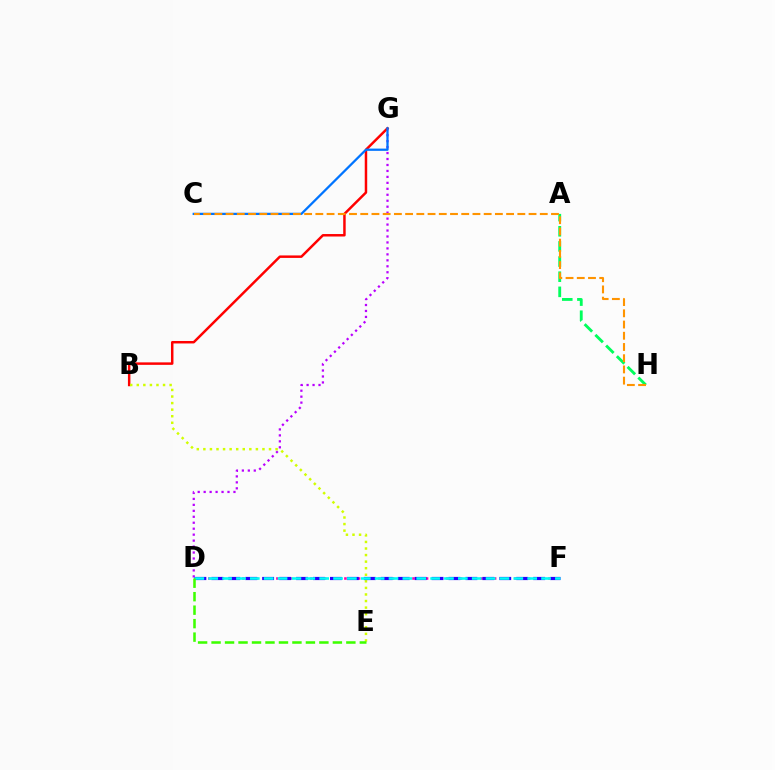{('A', 'H'): [{'color': '#00ff5c', 'line_style': 'dashed', 'thickness': 2.06}], ('D', 'G'): [{'color': '#b900ff', 'line_style': 'dotted', 'thickness': 1.62}], ('B', 'G'): [{'color': '#ff0000', 'line_style': 'solid', 'thickness': 1.78}], ('C', 'G'): [{'color': '#0074ff', 'line_style': 'solid', 'thickness': 1.63}], ('D', 'F'): [{'color': '#ff00ac', 'line_style': 'dotted', 'thickness': 1.85}, {'color': '#2500ff', 'line_style': 'dashed', 'thickness': 2.3}, {'color': '#00fff6', 'line_style': 'dashed', 'thickness': 1.88}], ('B', 'E'): [{'color': '#d1ff00', 'line_style': 'dotted', 'thickness': 1.78}], ('C', 'H'): [{'color': '#ff9400', 'line_style': 'dashed', 'thickness': 1.52}], ('D', 'E'): [{'color': '#3dff00', 'line_style': 'dashed', 'thickness': 1.83}]}